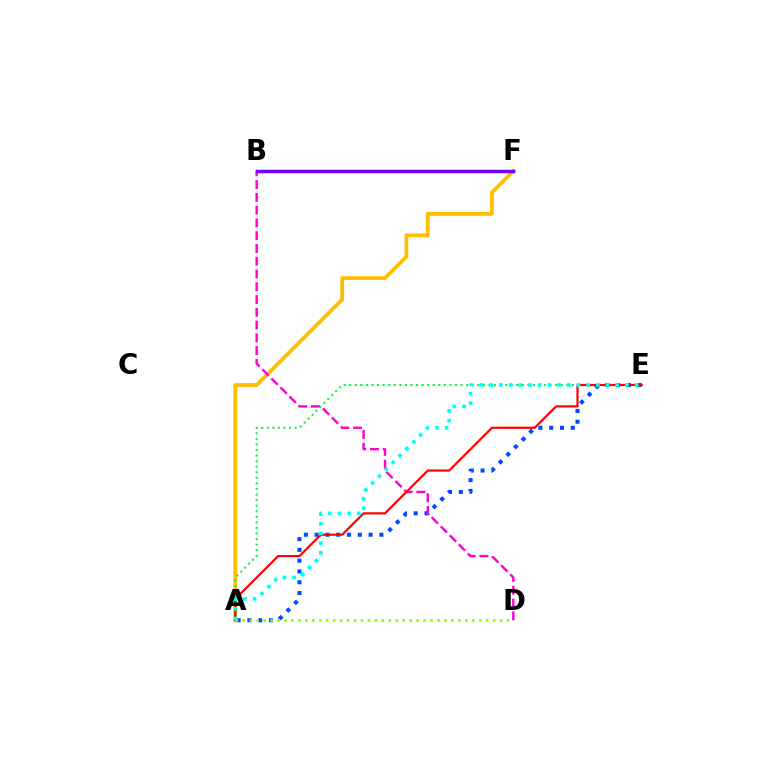{('A', 'E'): [{'color': '#004bff', 'line_style': 'dotted', 'thickness': 2.93}, {'color': '#00ff39', 'line_style': 'dotted', 'thickness': 1.51}, {'color': '#ff0000', 'line_style': 'solid', 'thickness': 1.57}, {'color': '#00fff6', 'line_style': 'dotted', 'thickness': 2.63}], ('A', 'F'): [{'color': '#ffbd00', 'line_style': 'solid', 'thickness': 2.72}], ('B', 'D'): [{'color': '#ff00cf', 'line_style': 'dashed', 'thickness': 1.73}], ('A', 'D'): [{'color': '#84ff00', 'line_style': 'dotted', 'thickness': 1.89}], ('B', 'F'): [{'color': '#7200ff', 'line_style': 'solid', 'thickness': 2.52}]}